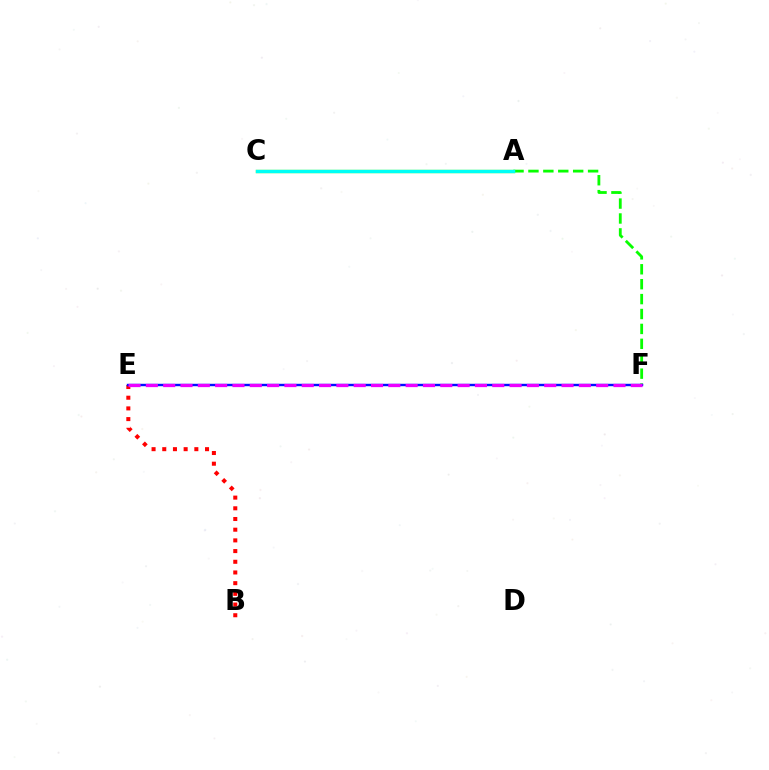{('A', 'C'): [{'color': '#fcf500', 'line_style': 'solid', 'thickness': 2.42}, {'color': '#00fff6', 'line_style': 'solid', 'thickness': 2.51}], ('A', 'F'): [{'color': '#08ff00', 'line_style': 'dashed', 'thickness': 2.03}], ('B', 'E'): [{'color': '#ff0000', 'line_style': 'dotted', 'thickness': 2.91}], ('E', 'F'): [{'color': '#0010ff', 'line_style': 'solid', 'thickness': 1.74}, {'color': '#ee00ff', 'line_style': 'dashed', 'thickness': 2.35}]}